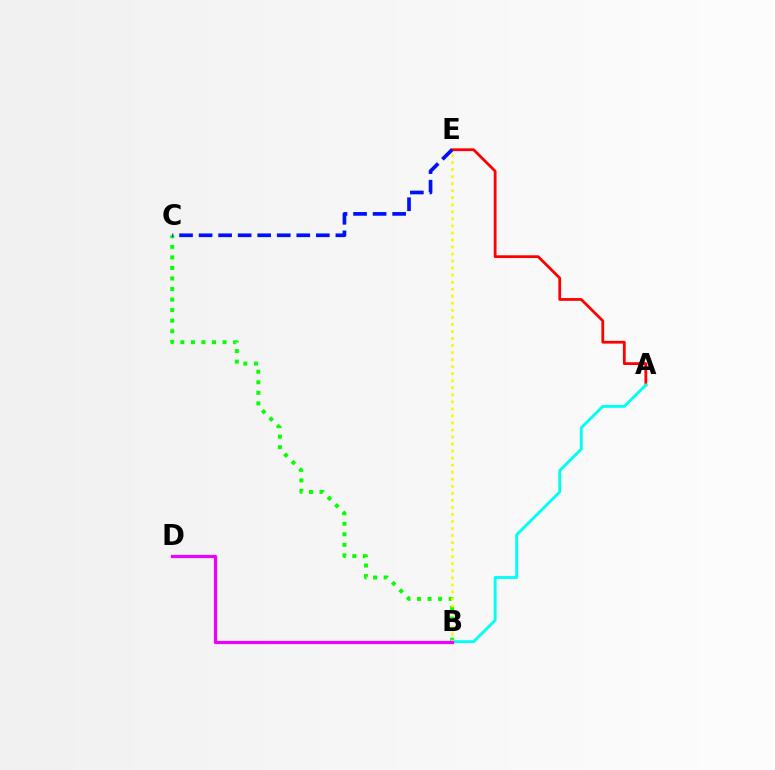{('B', 'C'): [{'color': '#08ff00', 'line_style': 'dotted', 'thickness': 2.87}], ('A', 'E'): [{'color': '#ff0000', 'line_style': 'solid', 'thickness': 2.0}], ('A', 'B'): [{'color': '#00fff6', 'line_style': 'solid', 'thickness': 2.07}], ('B', 'E'): [{'color': '#fcf500', 'line_style': 'dotted', 'thickness': 1.91}], ('B', 'D'): [{'color': '#ee00ff', 'line_style': 'solid', 'thickness': 2.31}], ('C', 'E'): [{'color': '#0010ff', 'line_style': 'dashed', 'thickness': 2.65}]}